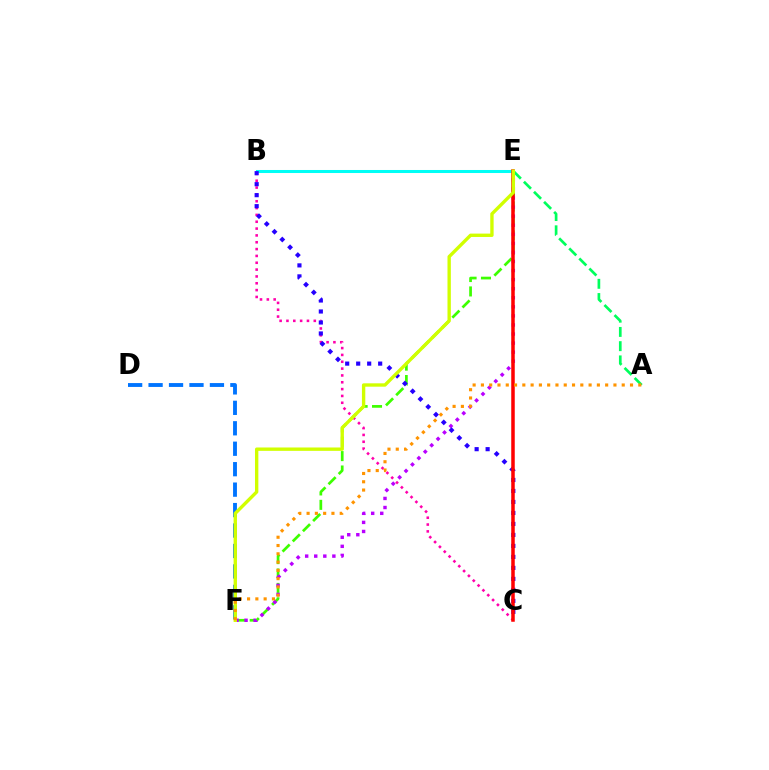{('B', 'C'): [{'color': '#ff00ac', 'line_style': 'dotted', 'thickness': 1.86}, {'color': '#2500ff', 'line_style': 'dotted', 'thickness': 2.99}], ('E', 'F'): [{'color': '#3dff00', 'line_style': 'dashed', 'thickness': 1.96}, {'color': '#b900ff', 'line_style': 'dotted', 'thickness': 2.46}, {'color': '#d1ff00', 'line_style': 'solid', 'thickness': 2.42}], ('A', 'E'): [{'color': '#00ff5c', 'line_style': 'dashed', 'thickness': 1.93}], ('B', 'E'): [{'color': '#00fff6', 'line_style': 'solid', 'thickness': 2.18}], ('D', 'F'): [{'color': '#0074ff', 'line_style': 'dashed', 'thickness': 2.78}], ('C', 'E'): [{'color': '#ff0000', 'line_style': 'solid', 'thickness': 2.53}], ('A', 'F'): [{'color': '#ff9400', 'line_style': 'dotted', 'thickness': 2.25}]}